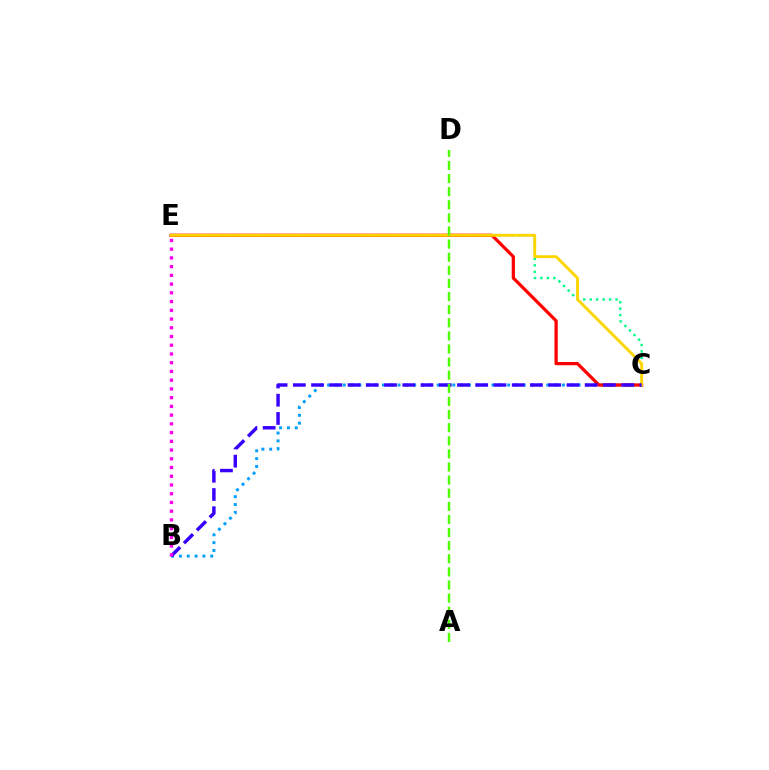{('B', 'C'): [{'color': '#009eff', 'line_style': 'dotted', 'thickness': 2.13}, {'color': '#3700ff', 'line_style': 'dashed', 'thickness': 2.48}], ('C', 'E'): [{'color': '#00ff86', 'line_style': 'dotted', 'thickness': 1.76}, {'color': '#ff0000', 'line_style': 'solid', 'thickness': 2.33}, {'color': '#ffd500', 'line_style': 'solid', 'thickness': 2.06}], ('A', 'D'): [{'color': '#4fff00', 'line_style': 'dashed', 'thickness': 1.78}], ('B', 'E'): [{'color': '#ff00ed', 'line_style': 'dotted', 'thickness': 2.37}]}